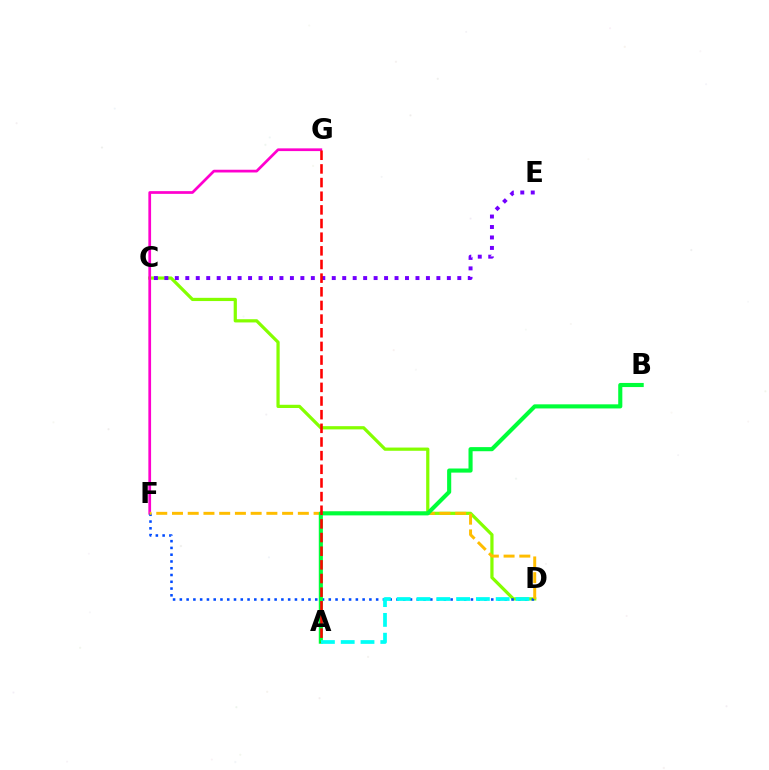{('C', 'D'): [{'color': '#84ff00', 'line_style': 'solid', 'thickness': 2.32}], ('F', 'G'): [{'color': '#ff00cf', 'line_style': 'solid', 'thickness': 1.97}], ('D', 'F'): [{'color': '#004bff', 'line_style': 'dotted', 'thickness': 1.84}, {'color': '#ffbd00', 'line_style': 'dashed', 'thickness': 2.14}], ('C', 'E'): [{'color': '#7200ff', 'line_style': 'dotted', 'thickness': 2.84}], ('A', 'B'): [{'color': '#00ff39', 'line_style': 'solid', 'thickness': 2.96}], ('A', 'G'): [{'color': '#ff0000', 'line_style': 'dashed', 'thickness': 1.85}], ('A', 'D'): [{'color': '#00fff6', 'line_style': 'dashed', 'thickness': 2.69}]}